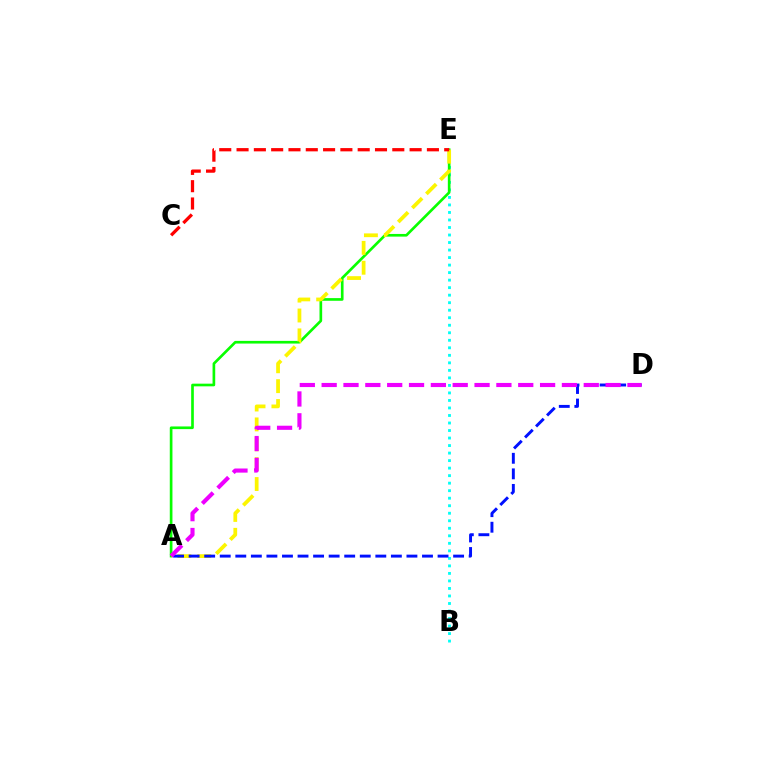{('B', 'E'): [{'color': '#00fff6', 'line_style': 'dotted', 'thickness': 2.04}], ('A', 'E'): [{'color': '#08ff00', 'line_style': 'solid', 'thickness': 1.92}, {'color': '#fcf500', 'line_style': 'dashed', 'thickness': 2.7}], ('A', 'D'): [{'color': '#0010ff', 'line_style': 'dashed', 'thickness': 2.11}, {'color': '#ee00ff', 'line_style': 'dashed', 'thickness': 2.97}], ('C', 'E'): [{'color': '#ff0000', 'line_style': 'dashed', 'thickness': 2.35}]}